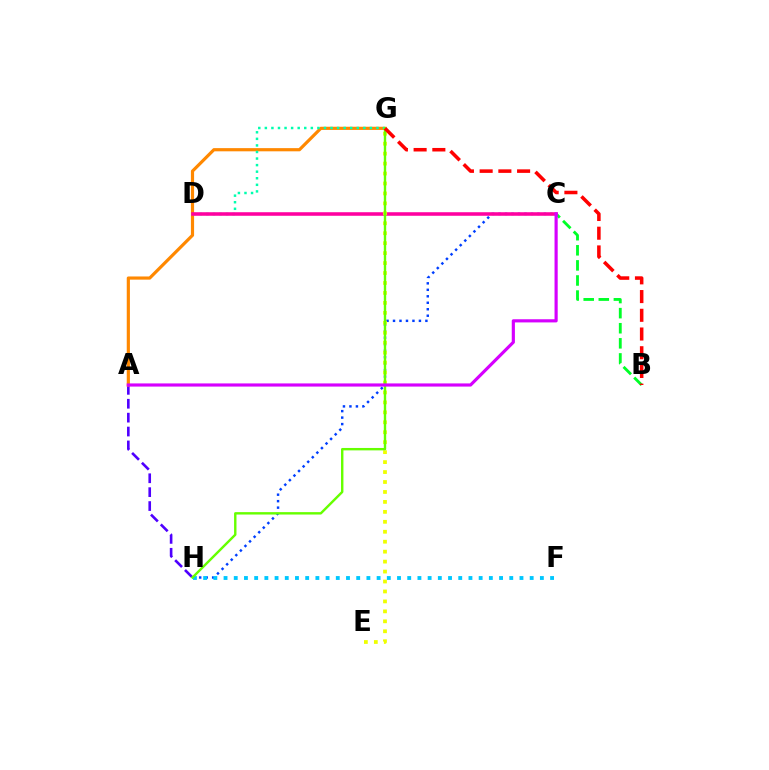{('A', 'H'): [{'color': '#4f00ff', 'line_style': 'dashed', 'thickness': 1.89}], ('A', 'G'): [{'color': '#ff8800', 'line_style': 'solid', 'thickness': 2.29}], ('C', 'H'): [{'color': '#003fff', 'line_style': 'dotted', 'thickness': 1.76}], ('B', 'C'): [{'color': '#00ff27', 'line_style': 'dashed', 'thickness': 2.05}], ('D', 'G'): [{'color': '#00ffaf', 'line_style': 'dotted', 'thickness': 1.78}], ('F', 'H'): [{'color': '#00c7ff', 'line_style': 'dotted', 'thickness': 2.77}], ('C', 'D'): [{'color': '#ff00a0', 'line_style': 'solid', 'thickness': 2.56}], ('E', 'G'): [{'color': '#eeff00', 'line_style': 'dotted', 'thickness': 2.7}], ('G', 'H'): [{'color': '#66ff00', 'line_style': 'solid', 'thickness': 1.73}], ('B', 'G'): [{'color': '#ff0000', 'line_style': 'dashed', 'thickness': 2.54}], ('A', 'C'): [{'color': '#d600ff', 'line_style': 'solid', 'thickness': 2.28}]}